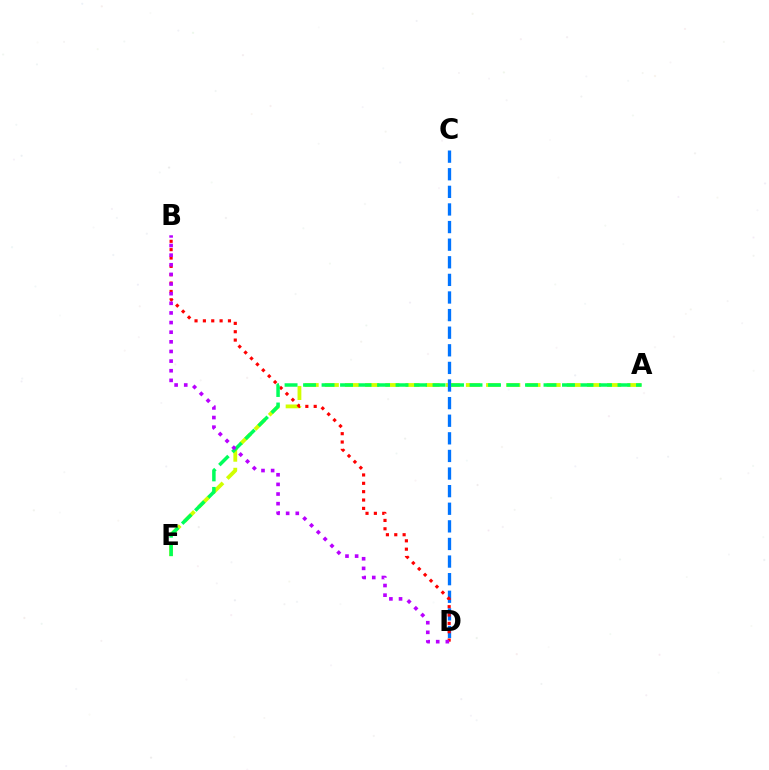{('A', 'E'): [{'color': '#d1ff00', 'line_style': 'dashed', 'thickness': 2.74}, {'color': '#00ff5c', 'line_style': 'dashed', 'thickness': 2.51}], ('C', 'D'): [{'color': '#0074ff', 'line_style': 'dashed', 'thickness': 2.39}], ('B', 'D'): [{'color': '#ff0000', 'line_style': 'dotted', 'thickness': 2.27}, {'color': '#b900ff', 'line_style': 'dotted', 'thickness': 2.62}]}